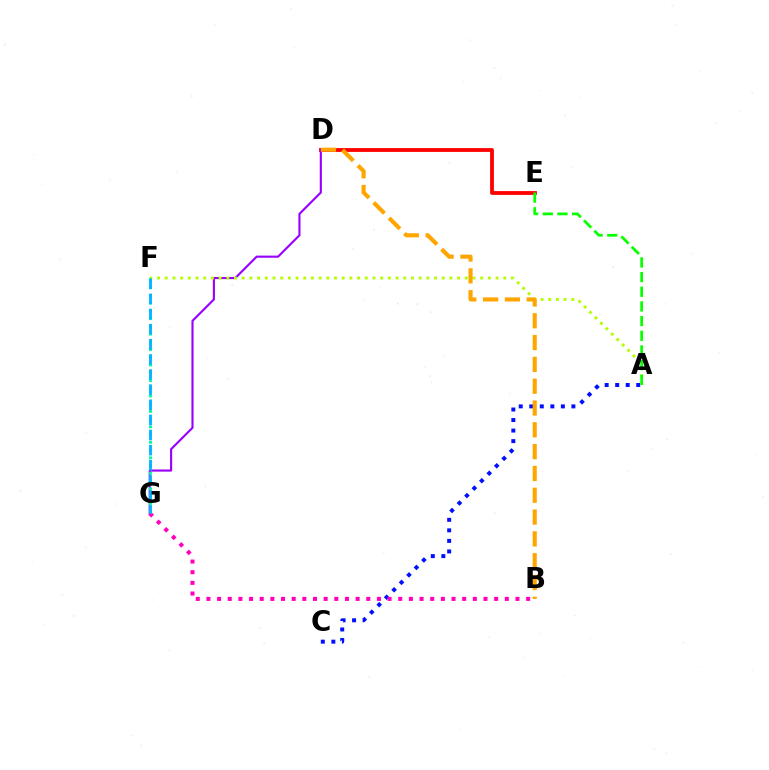{('A', 'C'): [{'color': '#0010ff', 'line_style': 'dotted', 'thickness': 2.86}], ('D', 'E'): [{'color': '#ff0000', 'line_style': 'solid', 'thickness': 2.74}], ('D', 'G'): [{'color': '#9b00ff', 'line_style': 'solid', 'thickness': 1.53}], ('A', 'F'): [{'color': '#b3ff00', 'line_style': 'dotted', 'thickness': 2.09}], ('B', 'G'): [{'color': '#ff00bd', 'line_style': 'dotted', 'thickness': 2.9}], ('F', 'G'): [{'color': '#00ff9d', 'line_style': 'dotted', 'thickness': 2.1}, {'color': '#00b5ff', 'line_style': 'dashed', 'thickness': 2.05}], ('A', 'E'): [{'color': '#08ff00', 'line_style': 'dashed', 'thickness': 1.99}], ('B', 'D'): [{'color': '#ffa500', 'line_style': 'dashed', 'thickness': 2.96}]}